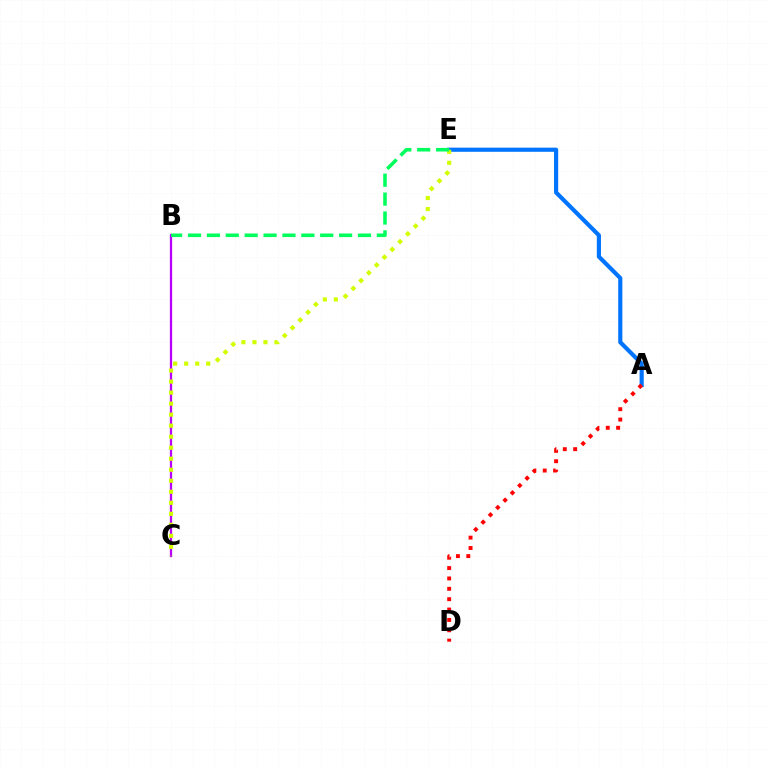{('A', 'E'): [{'color': '#0074ff', 'line_style': 'solid', 'thickness': 2.99}], ('B', 'C'): [{'color': '#b900ff', 'line_style': 'solid', 'thickness': 1.63}], ('C', 'E'): [{'color': '#d1ff00', 'line_style': 'dotted', 'thickness': 2.99}], ('B', 'E'): [{'color': '#00ff5c', 'line_style': 'dashed', 'thickness': 2.57}], ('A', 'D'): [{'color': '#ff0000', 'line_style': 'dotted', 'thickness': 2.82}]}